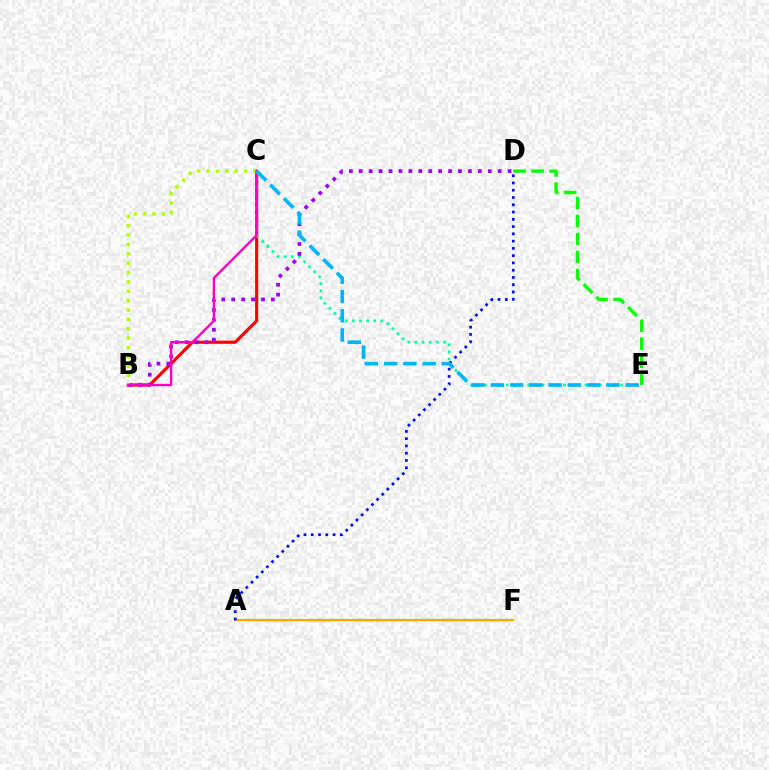{('B', 'C'): [{'color': '#ff0000', 'line_style': 'solid', 'thickness': 2.25}, {'color': '#b3ff00', 'line_style': 'dotted', 'thickness': 2.55}, {'color': '#ff00bd', 'line_style': 'solid', 'thickness': 1.73}], ('D', 'E'): [{'color': '#08ff00', 'line_style': 'dashed', 'thickness': 2.44}], ('A', 'F'): [{'color': '#ffa500', 'line_style': 'solid', 'thickness': 1.6}], ('C', 'E'): [{'color': '#00ff9d', 'line_style': 'dotted', 'thickness': 1.94}, {'color': '#00b5ff', 'line_style': 'dashed', 'thickness': 2.62}], ('B', 'D'): [{'color': '#9b00ff', 'line_style': 'dotted', 'thickness': 2.7}], ('A', 'D'): [{'color': '#0010ff', 'line_style': 'dotted', 'thickness': 1.97}]}